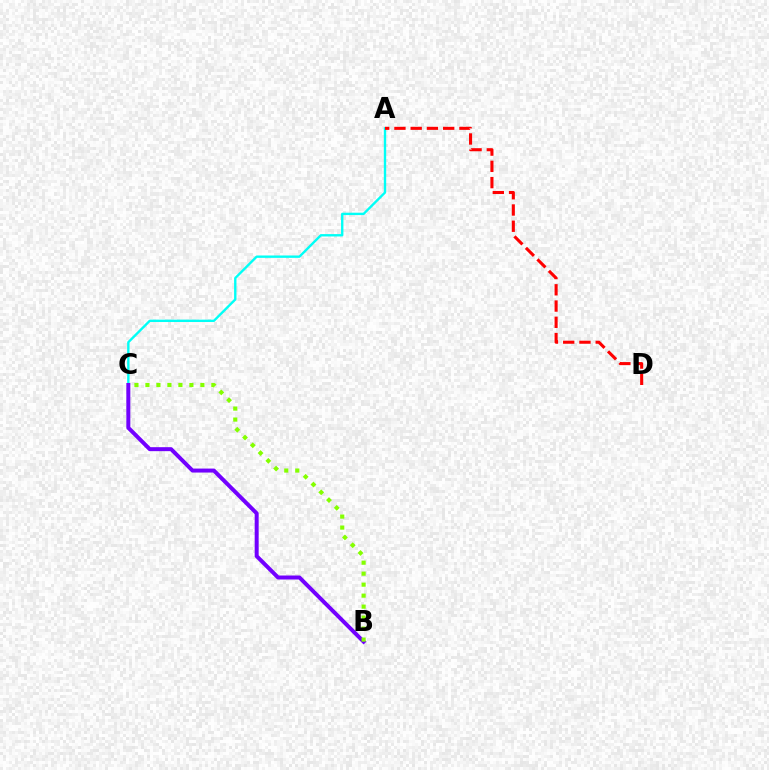{('A', 'C'): [{'color': '#00fff6', 'line_style': 'solid', 'thickness': 1.71}], ('A', 'D'): [{'color': '#ff0000', 'line_style': 'dashed', 'thickness': 2.21}], ('B', 'C'): [{'color': '#7200ff', 'line_style': 'solid', 'thickness': 2.87}, {'color': '#84ff00', 'line_style': 'dotted', 'thickness': 2.99}]}